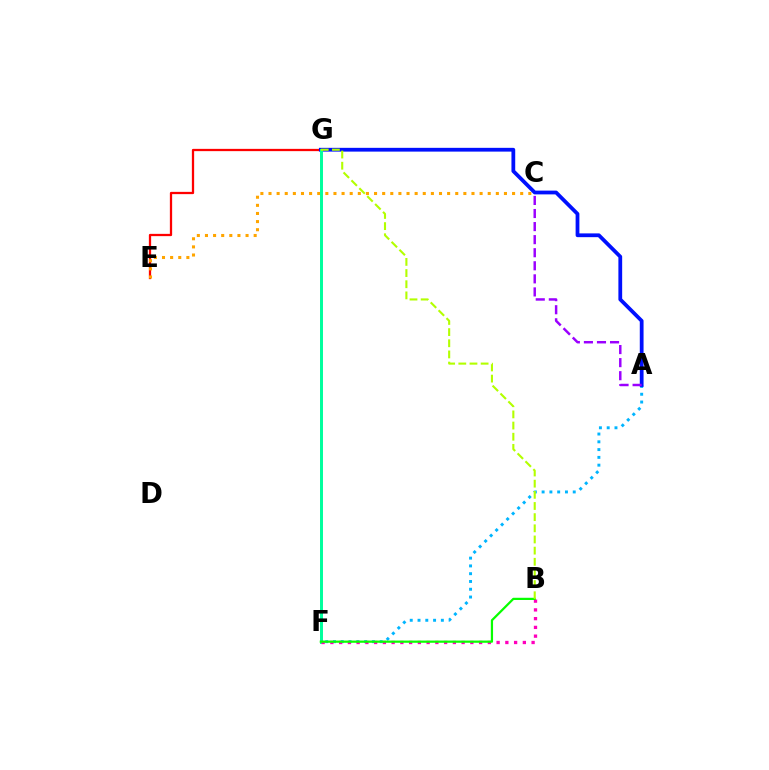{('E', 'G'): [{'color': '#ff0000', 'line_style': 'solid', 'thickness': 1.64}], ('A', 'F'): [{'color': '#00b5ff', 'line_style': 'dotted', 'thickness': 2.11}], ('C', 'E'): [{'color': '#ffa500', 'line_style': 'dotted', 'thickness': 2.21}], ('A', 'G'): [{'color': '#0010ff', 'line_style': 'solid', 'thickness': 2.72}], ('F', 'G'): [{'color': '#00ff9d', 'line_style': 'solid', 'thickness': 2.14}], ('B', 'F'): [{'color': '#ff00bd', 'line_style': 'dotted', 'thickness': 2.38}, {'color': '#08ff00', 'line_style': 'solid', 'thickness': 1.6}], ('B', 'G'): [{'color': '#b3ff00', 'line_style': 'dashed', 'thickness': 1.52}], ('A', 'C'): [{'color': '#9b00ff', 'line_style': 'dashed', 'thickness': 1.78}]}